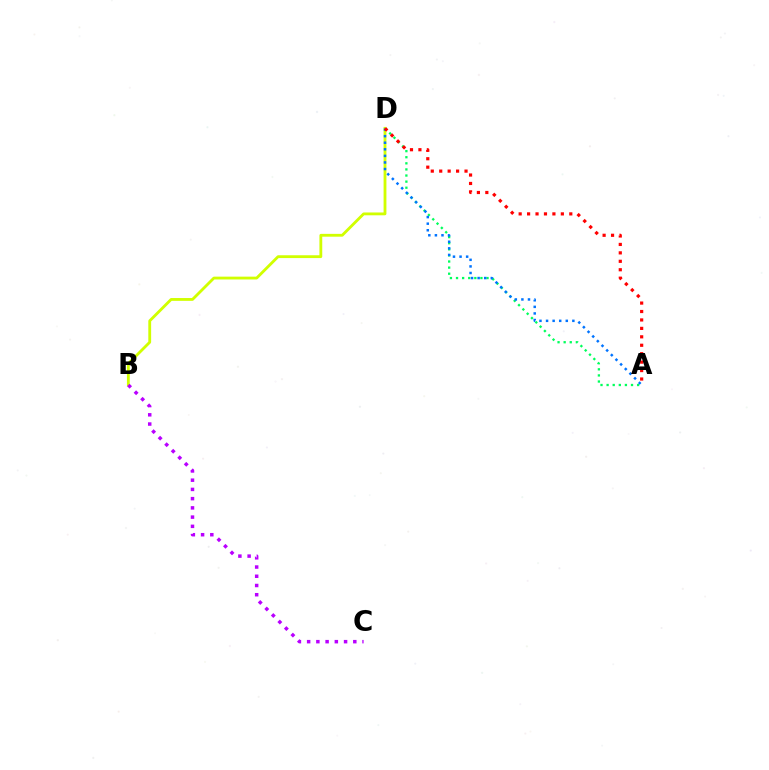{('A', 'D'): [{'color': '#00ff5c', 'line_style': 'dotted', 'thickness': 1.66}, {'color': '#0074ff', 'line_style': 'dotted', 'thickness': 1.79}, {'color': '#ff0000', 'line_style': 'dotted', 'thickness': 2.29}], ('B', 'D'): [{'color': '#d1ff00', 'line_style': 'solid', 'thickness': 2.03}], ('B', 'C'): [{'color': '#b900ff', 'line_style': 'dotted', 'thickness': 2.51}]}